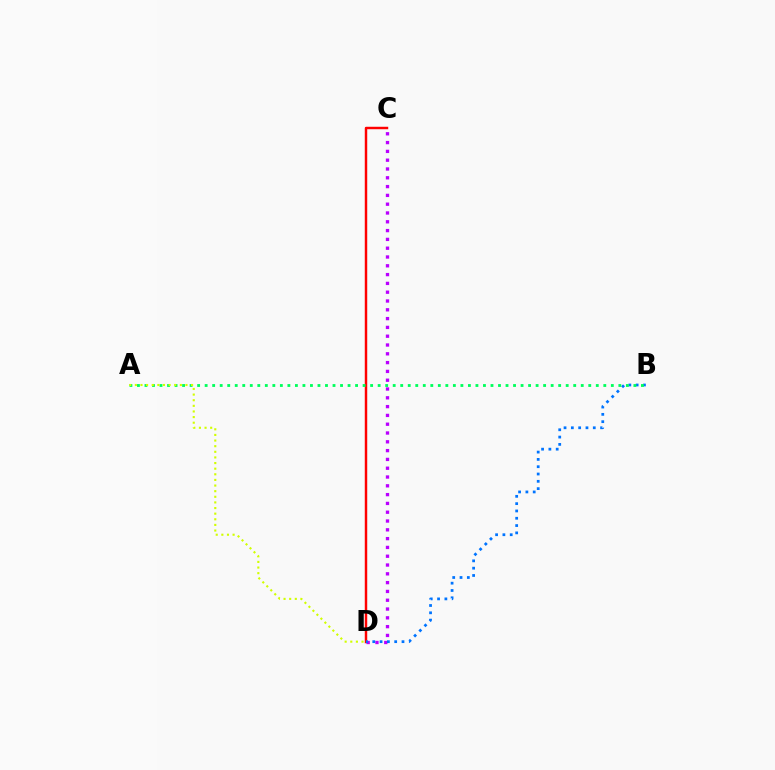{('C', 'D'): [{'color': '#ff0000', 'line_style': 'solid', 'thickness': 1.76}, {'color': '#b900ff', 'line_style': 'dotted', 'thickness': 2.39}], ('B', 'D'): [{'color': '#0074ff', 'line_style': 'dotted', 'thickness': 1.99}], ('A', 'B'): [{'color': '#00ff5c', 'line_style': 'dotted', 'thickness': 2.04}], ('A', 'D'): [{'color': '#d1ff00', 'line_style': 'dotted', 'thickness': 1.53}]}